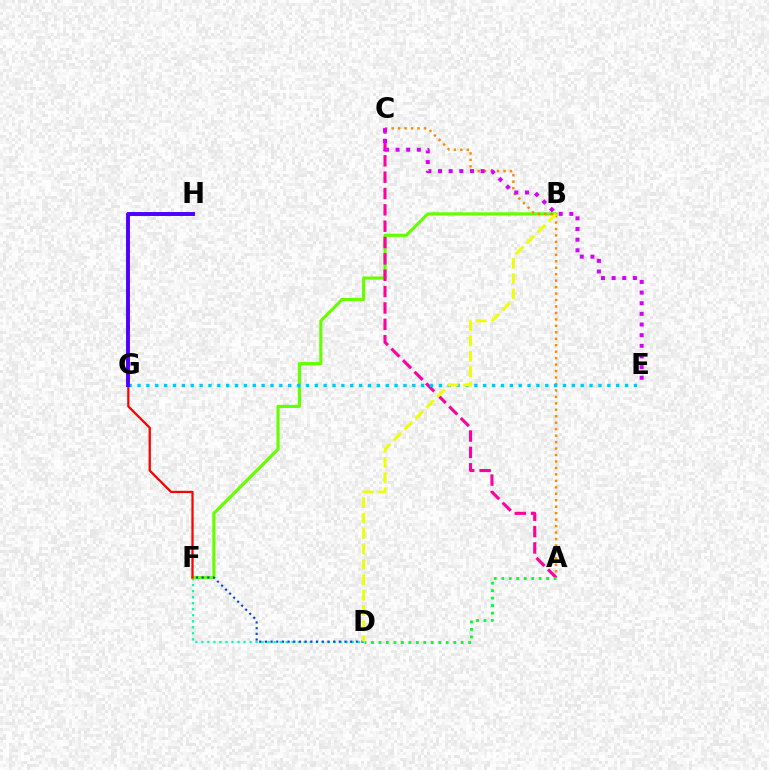{('D', 'F'): [{'color': '#00ffaf', 'line_style': 'dotted', 'thickness': 1.64}, {'color': '#003fff', 'line_style': 'dotted', 'thickness': 1.54}], ('B', 'F'): [{'color': '#66ff00', 'line_style': 'solid', 'thickness': 2.27}], ('F', 'G'): [{'color': '#ff0000', 'line_style': 'solid', 'thickness': 1.63}], ('A', 'C'): [{'color': '#ff8800', 'line_style': 'dotted', 'thickness': 1.75}, {'color': '#ff00a0', 'line_style': 'dashed', 'thickness': 2.22}], ('E', 'G'): [{'color': '#00c7ff', 'line_style': 'dotted', 'thickness': 2.41}], ('C', 'E'): [{'color': '#d600ff', 'line_style': 'dotted', 'thickness': 2.89}], ('G', 'H'): [{'color': '#4f00ff', 'line_style': 'solid', 'thickness': 2.84}], ('A', 'D'): [{'color': '#00ff27', 'line_style': 'dotted', 'thickness': 2.03}], ('B', 'D'): [{'color': '#eeff00', 'line_style': 'dashed', 'thickness': 2.09}]}